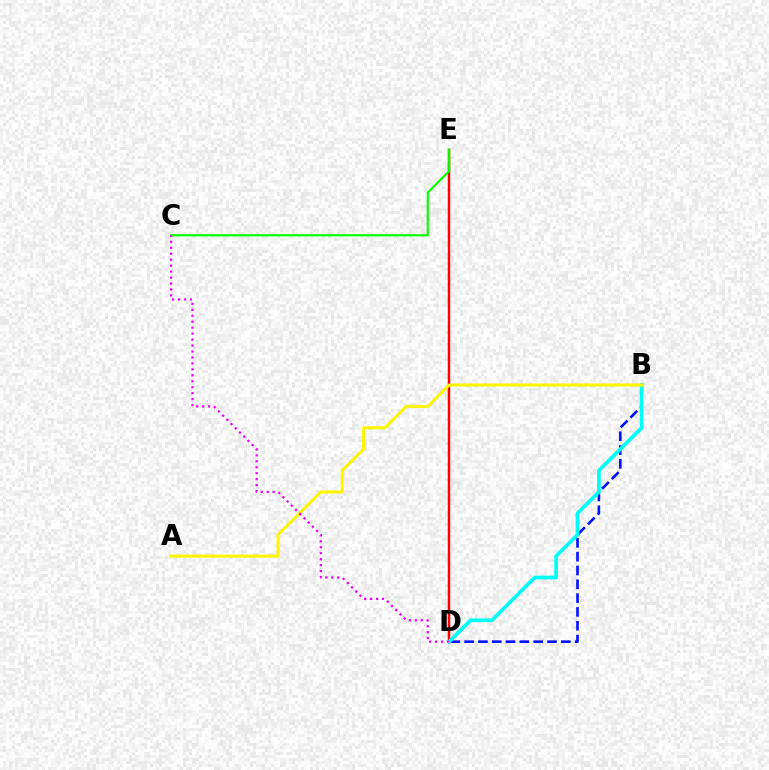{('B', 'D'): [{'color': '#0010ff', 'line_style': 'dashed', 'thickness': 1.88}, {'color': '#00fff6', 'line_style': 'solid', 'thickness': 2.67}], ('D', 'E'): [{'color': '#ff0000', 'line_style': 'solid', 'thickness': 1.79}], ('C', 'E'): [{'color': '#08ff00', 'line_style': 'solid', 'thickness': 1.57}], ('A', 'B'): [{'color': '#fcf500', 'line_style': 'solid', 'thickness': 2.16}], ('C', 'D'): [{'color': '#ee00ff', 'line_style': 'dotted', 'thickness': 1.62}]}